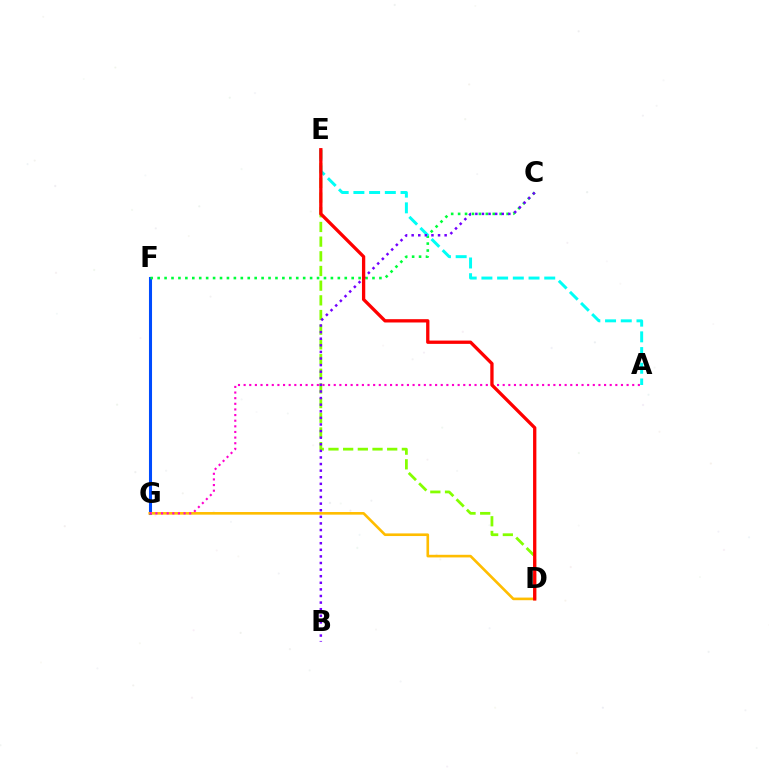{('F', 'G'): [{'color': '#004bff', 'line_style': 'solid', 'thickness': 2.2}], ('D', 'G'): [{'color': '#ffbd00', 'line_style': 'solid', 'thickness': 1.89}], ('A', 'G'): [{'color': '#ff00cf', 'line_style': 'dotted', 'thickness': 1.53}], ('C', 'F'): [{'color': '#00ff39', 'line_style': 'dotted', 'thickness': 1.88}], ('D', 'E'): [{'color': '#84ff00', 'line_style': 'dashed', 'thickness': 1.99}, {'color': '#ff0000', 'line_style': 'solid', 'thickness': 2.38}], ('A', 'E'): [{'color': '#00fff6', 'line_style': 'dashed', 'thickness': 2.13}], ('B', 'C'): [{'color': '#7200ff', 'line_style': 'dotted', 'thickness': 1.79}]}